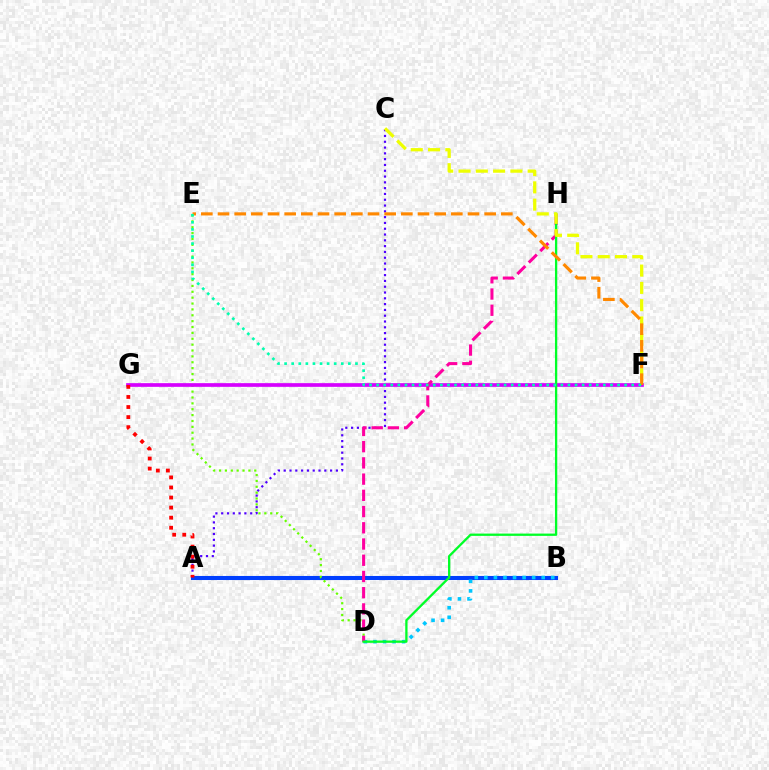{('A', 'B'): [{'color': '#003fff', 'line_style': 'solid', 'thickness': 2.93}], ('A', 'C'): [{'color': '#4f00ff', 'line_style': 'dotted', 'thickness': 1.58}], ('D', 'E'): [{'color': '#66ff00', 'line_style': 'dotted', 'thickness': 1.6}], ('F', 'G'): [{'color': '#d600ff', 'line_style': 'solid', 'thickness': 2.65}], ('B', 'D'): [{'color': '#00c7ff', 'line_style': 'dotted', 'thickness': 2.6}], ('D', 'H'): [{'color': '#ff00a0', 'line_style': 'dashed', 'thickness': 2.2}, {'color': '#00ff27', 'line_style': 'solid', 'thickness': 1.65}], ('C', 'F'): [{'color': '#eeff00', 'line_style': 'dashed', 'thickness': 2.35}], ('E', 'F'): [{'color': '#ff8800', 'line_style': 'dashed', 'thickness': 2.26}, {'color': '#00ffaf', 'line_style': 'dotted', 'thickness': 1.93}], ('A', 'G'): [{'color': '#ff0000', 'line_style': 'dotted', 'thickness': 2.73}]}